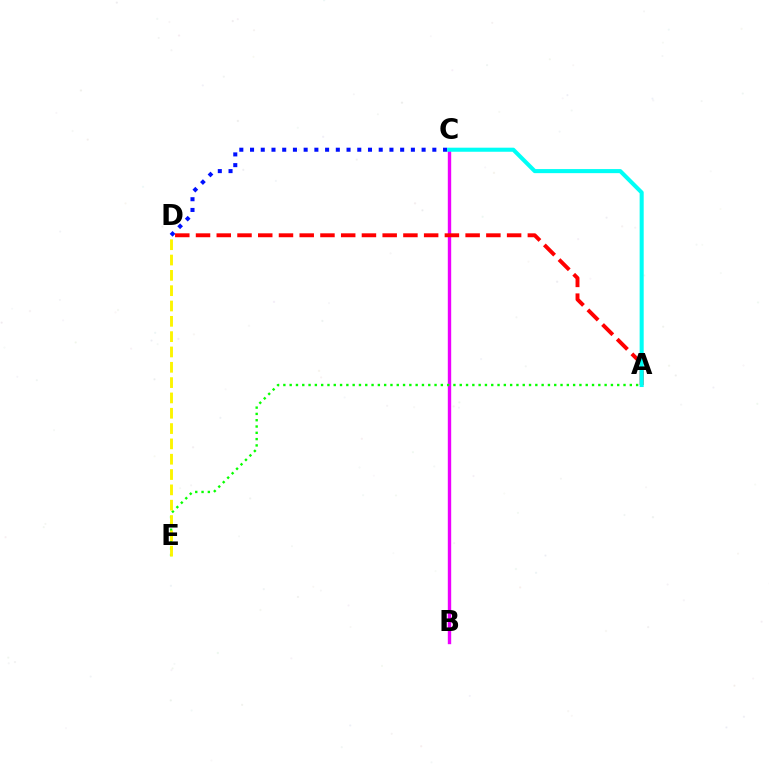{('C', 'D'): [{'color': '#0010ff', 'line_style': 'dotted', 'thickness': 2.91}], ('B', 'C'): [{'color': '#ee00ff', 'line_style': 'solid', 'thickness': 2.44}], ('A', 'E'): [{'color': '#08ff00', 'line_style': 'dotted', 'thickness': 1.71}], ('D', 'E'): [{'color': '#fcf500', 'line_style': 'dashed', 'thickness': 2.08}], ('A', 'D'): [{'color': '#ff0000', 'line_style': 'dashed', 'thickness': 2.82}], ('A', 'C'): [{'color': '#00fff6', 'line_style': 'solid', 'thickness': 2.93}]}